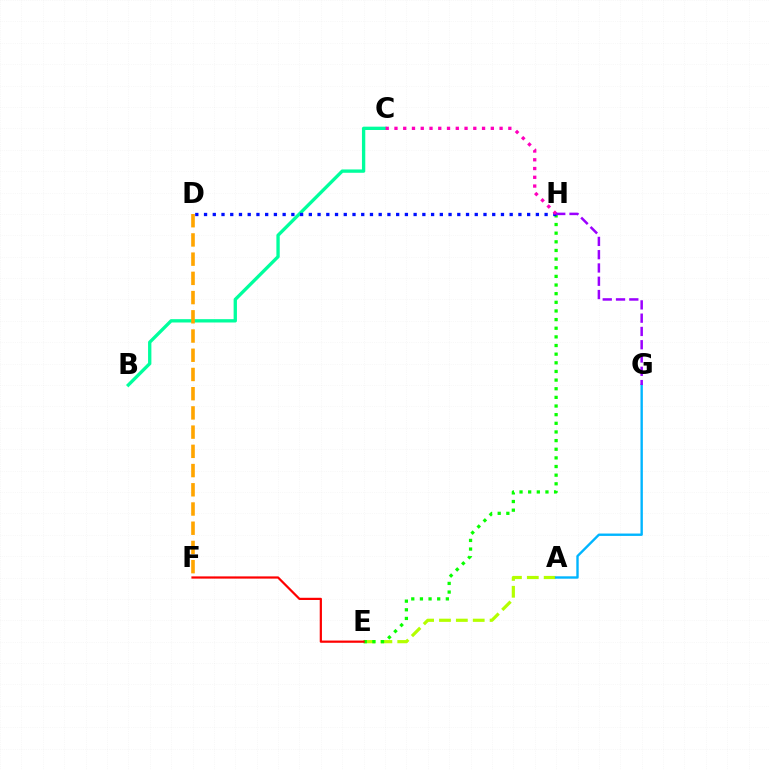{('A', 'E'): [{'color': '#b3ff00', 'line_style': 'dashed', 'thickness': 2.29}], ('E', 'H'): [{'color': '#08ff00', 'line_style': 'dotted', 'thickness': 2.35}], ('B', 'C'): [{'color': '#00ff9d', 'line_style': 'solid', 'thickness': 2.4}], ('D', 'F'): [{'color': '#ffa500', 'line_style': 'dashed', 'thickness': 2.61}], ('E', 'F'): [{'color': '#ff0000', 'line_style': 'solid', 'thickness': 1.6}], ('D', 'H'): [{'color': '#0010ff', 'line_style': 'dotted', 'thickness': 2.37}], ('A', 'G'): [{'color': '#00b5ff', 'line_style': 'solid', 'thickness': 1.71}], ('C', 'H'): [{'color': '#ff00bd', 'line_style': 'dotted', 'thickness': 2.38}], ('G', 'H'): [{'color': '#9b00ff', 'line_style': 'dashed', 'thickness': 1.8}]}